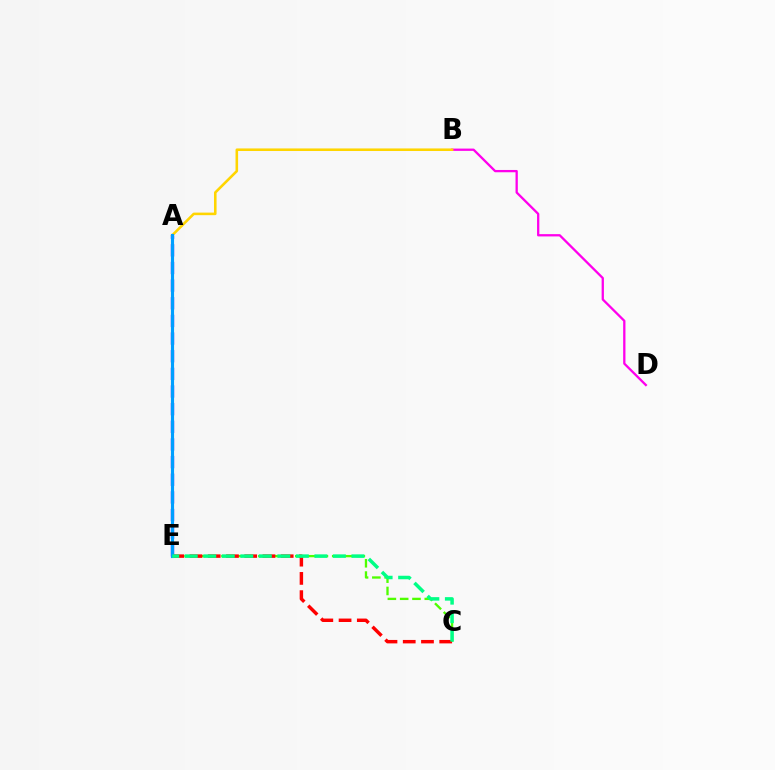{('A', 'E'): [{'color': '#3700ff', 'line_style': 'dashed', 'thickness': 2.4}, {'color': '#009eff', 'line_style': 'solid', 'thickness': 2.25}], ('B', 'D'): [{'color': '#ff00ed', 'line_style': 'solid', 'thickness': 1.65}], ('C', 'E'): [{'color': '#4fff00', 'line_style': 'dashed', 'thickness': 1.67}, {'color': '#ff0000', 'line_style': 'dashed', 'thickness': 2.48}, {'color': '#00ff86', 'line_style': 'dashed', 'thickness': 2.52}], ('A', 'B'): [{'color': '#ffd500', 'line_style': 'solid', 'thickness': 1.85}]}